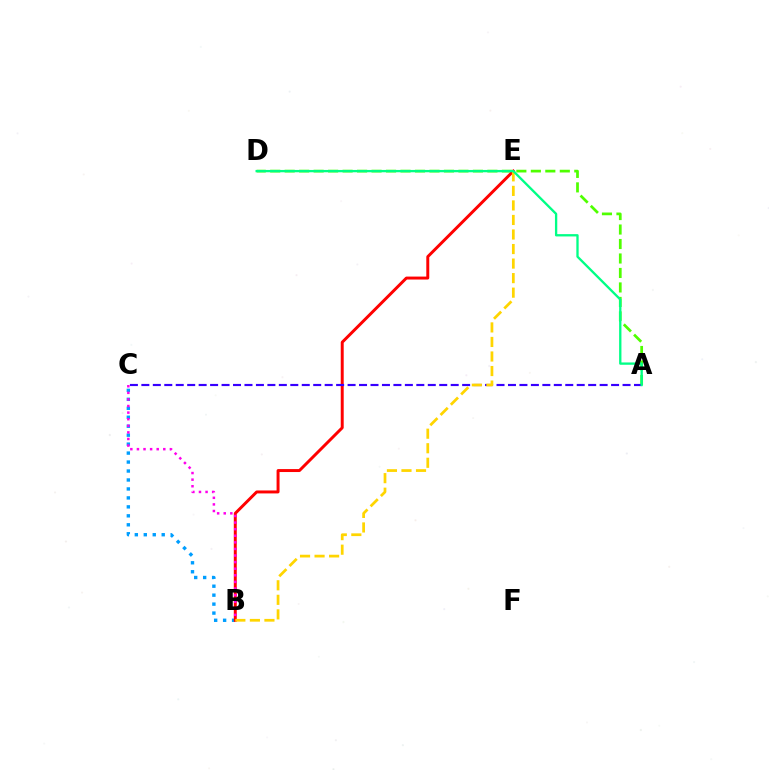{('B', 'C'): [{'color': '#009eff', 'line_style': 'dotted', 'thickness': 2.44}, {'color': '#ff00ed', 'line_style': 'dotted', 'thickness': 1.79}], ('A', 'D'): [{'color': '#4fff00', 'line_style': 'dashed', 'thickness': 1.97}, {'color': '#00ff86', 'line_style': 'solid', 'thickness': 1.67}], ('B', 'E'): [{'color': '#ff0000', 'line_style': 'solid', 'thickness': 2.13}, {'color': '#ffd500', 'line_style': 'dashed', 'thickness': 1.98}], ('A', 'C'): [{'color': '#3700ff', 'line_style': 'dashed', 'thickness': 1.56}]}